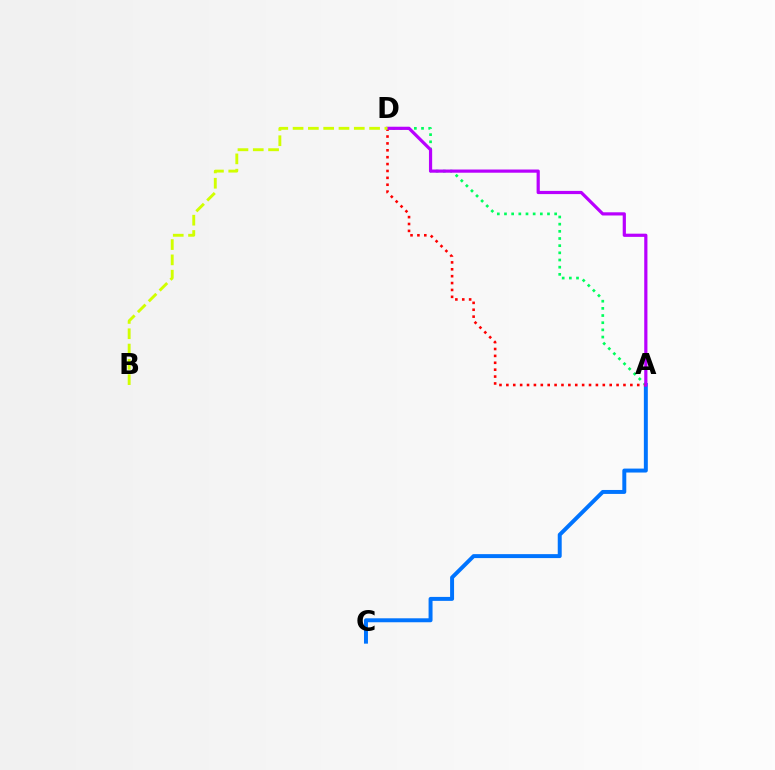{('A', 'C'): [{'color': '#0074ff', 'line_style': 'solid', 'thickness': 2.85}], ('A', 'D'): [{'color': '#00ff5c', 'line_style': 'dotted', 'thickness': 1.95}, {'color': '#ff0000', 'line_style': 'dotted', 'thickness': 1.87}, {'color': '#b900ff', 'line_style': 'solid', 'thickness': 2.3}], ('B', 'D'): [{'color': '#d1ff00', 'line_style': 'dashed', 'thickness': 2.08}]}